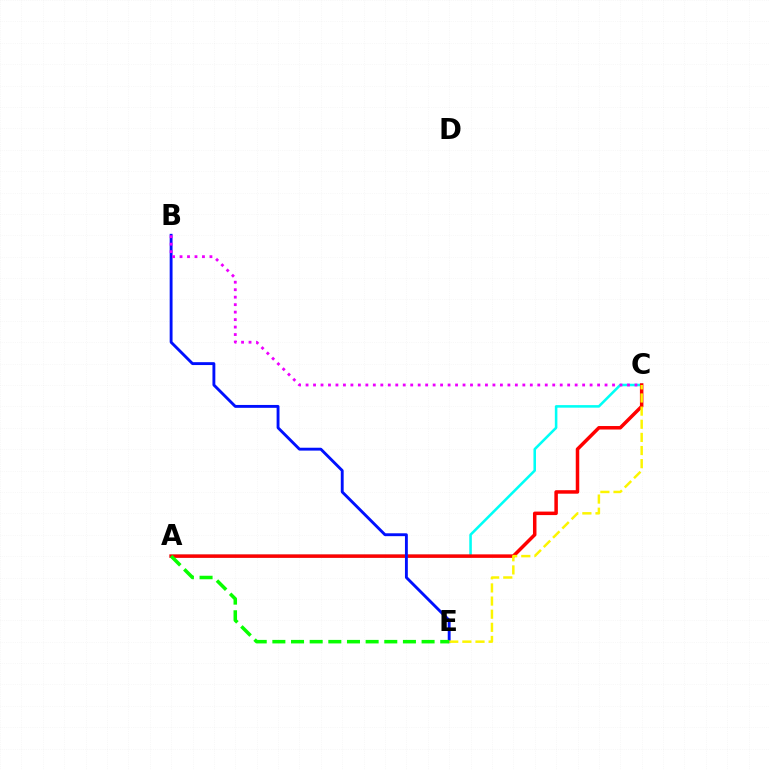{('A', 'C'): [{'color': '#00fff6', 'line_style': 'solid', 'thickness': 1.84}, {'color': '#ff0000', 'line_style': 'solid', 'thickness': 2.52}], ('B', 'E'): [{'color': '#0010ff', 'line_style': 'solid', 'thickness': 2.07}], ('B', 'C'): [{'color': '#ee00ff', 'line_style': 'dotted', 'thickness': 2.03}], ('C', 'E'): [{'color': '#fcf500', 'line_style': 'dashed', 'thickness': 1.78}], ('A', 'E'): [{'color': '#08ff00', 'line_style': 'dashed', 'thickness': 2.53}]}